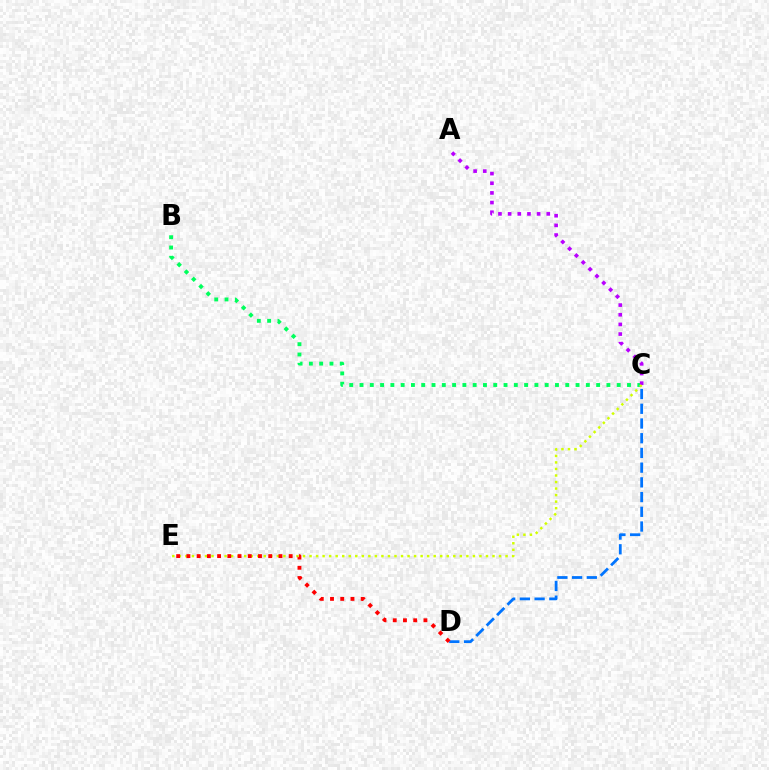{('C', 'D'): [{'color': '#0074ff', 'line_style': 'dashed', 'thickness': 2.0}], ('B', 'C'): [{'color': '#00ff5c', 'line_style': 'dotted', 'thickness': 2.8}], ('A', 'C'): [{'color': '#b900ff', 'line_style': 'dotted', 'thickness': 2.63}], ('C', 'E'): [{'color': '#d1ff00', 'line_style': 'dotted', 'thickness': 1.78}], ('D', 'E'): [{'color': '#ff0000', 'line_style': 'dotted', 'thickness': 2.78}]}